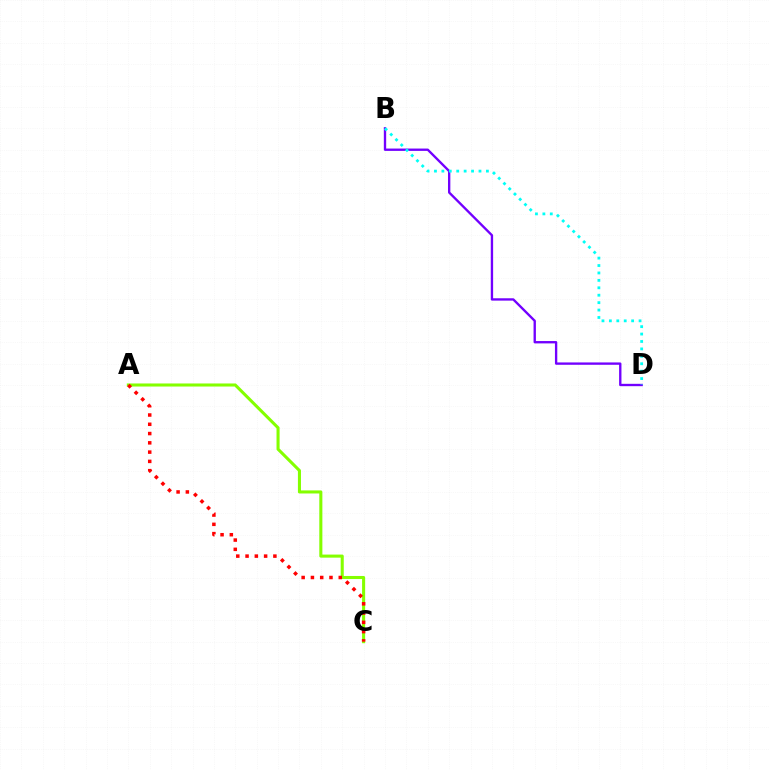{('B', 'D'): [{'color': '#7200ff', 'line_style': 'solid', 'thickness': 1.69}, {'color': '#00fff6', 'line_style': 'dotted', 'thickness': 2.02}], ('A', 'C'): [{'color': '#84ff00', 'line_style': 'solid', 'thickness': 2.21}, {'color': '#ff0000', 'line_style': 'dotted', 'thickness': 2.52}]}